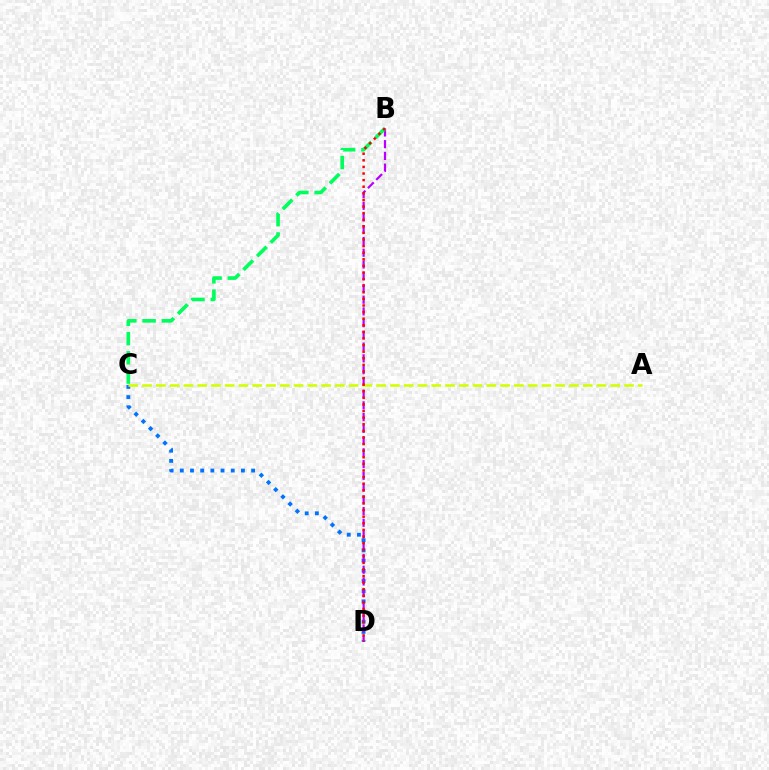{('C', 'D'): [{'color': '#0074ff', 'line_style': 'dotted', 'thickness': 2.77}], ('B', 'D'): [{'color': '#b900ff', 'line_style': 'dashed', 'thickness': 1.59}, {'color': '#ff0000', 'line_style': 'dotted', 'thickness': 1.79}], ('B', 'C'): [{'color': '#00ff5c', 'line_style': 'dashed', 'thickness': 2.62}], ('A', 'C'): [{'color': '#d1ff00', 'line_style': 'dashed', 'thickness': 1.87}]}